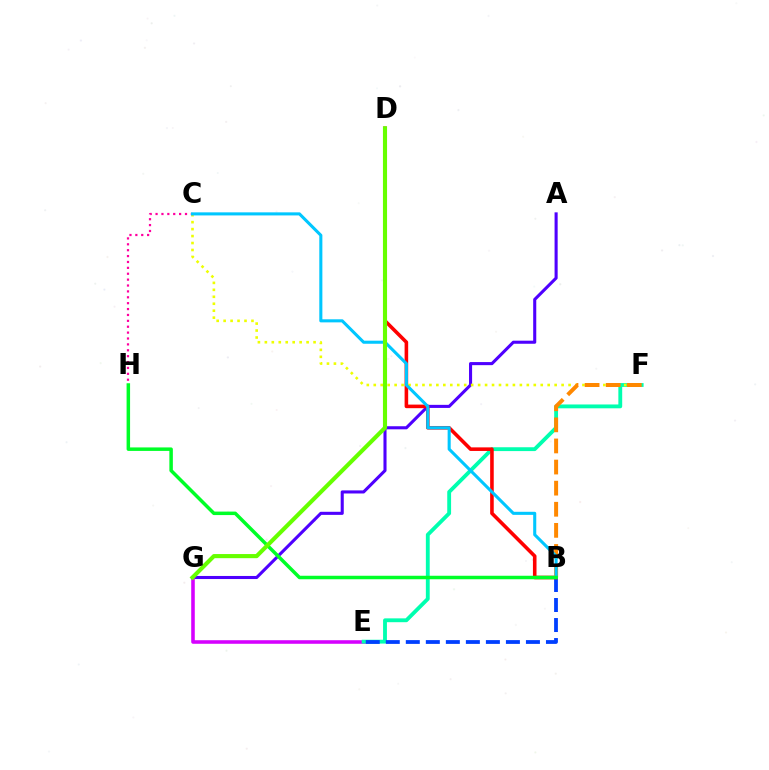{('A', 'G'): [{'color': '#4f00ff', 'line_style': 'solid', 'thickness': 2.22}], ('E', 'G'): [{'color': '#d600ff', 'line_style': 'solid', 'thickness': 2.56}], ('E', 'F'): [{'color': '#00ffaf', 'line_style': 'solid', 'thickness': 2.76}], ('B', 'E'): [{'color': '#003fff', 'line_style': 'dashed', 'thickness': 2.72}], ('B', 'D'): [{'color': '#ff0000', 'line_style': 'solid', 'thickness': 2.58}], ('C', 'F'): [{'color': '#eeff00', 'line_style': 'dotted', 'thickness': 1.89}], ('B', 'F'): [{'color': '#ff8800', 'line_style': 'dashed', 'thickness': 2.87}], ('C', 'H'): [{'color': '#ff00a0', 'line_style': 'dotted', 'thickness': 1.6}], ('B', 'C'): [{'color': '#00c7ff', 'line_style': 'solid', 'thickness': 2.21}], ('B', 'H'): [{'color': '#00ff27', 'line_style': 'solid', 'thickness': 2.52}], ('D', 'G'): [{'color': '#66ff00', 'line_style': 'solid', 'thickness': 2.97}]}